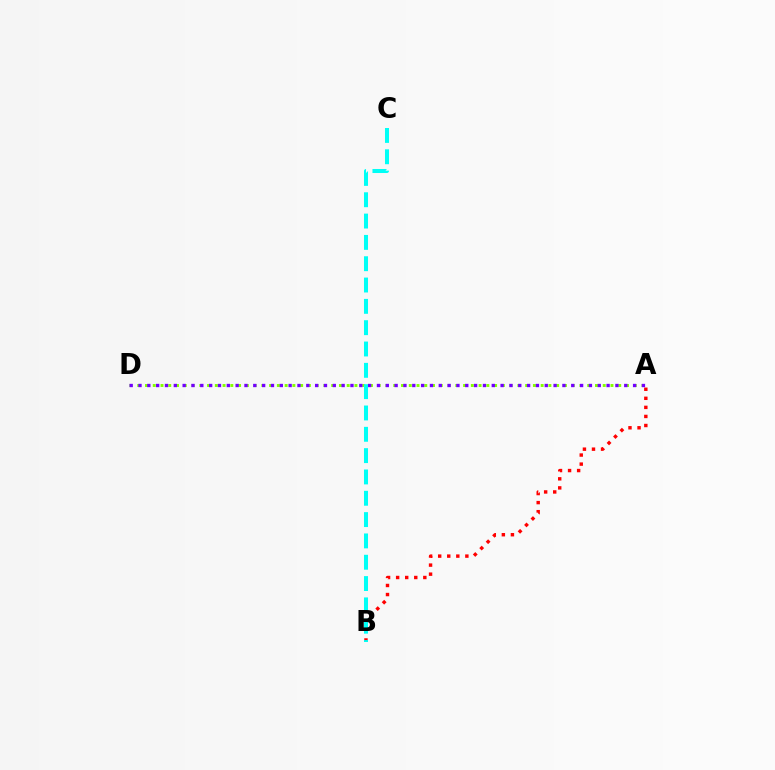{('A', 'D'): [{'color': '#84ff00', 'line_style': 'dotted', 'thickness': 2.11}, {'color': '#7200ff', 'line_style': 'dotted', 'thickness': 2.4}], ('A', 'B'): [{'color': '#ff0000', 'line_style': 'dotted', 'thickness': 2.46}], ('B', 'C'): [{'color': '#00fff6', 'line_style': 'dashed', 'thickness': 2.9}]}